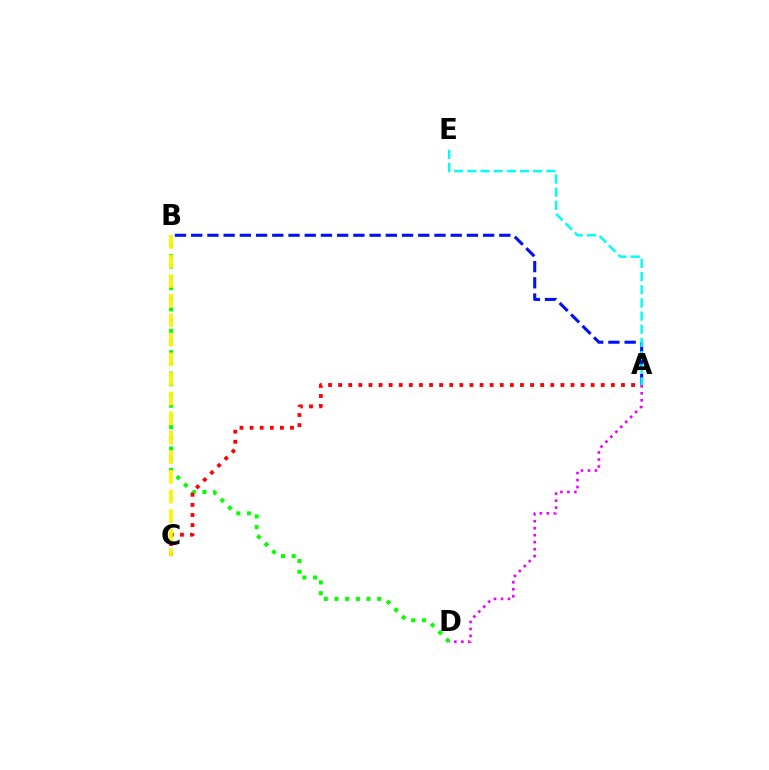{('A', 'B'): [{'color': '#0010ff', 'line_style': 'dashed', 'thickness': 2.2}], ('B', 'D'): [{'color': '#08ff00', 'line_style': 'dotted', 'thickness': 2.91}], ('A', 'C'): [{'color': '#ff0000', 'line_style': 'dotted', 'thickness': 2.74}], ('B', 'C'): [{'color': '#fcf500', 'line_style': 'dashed', 'thickness': 2.66}], ('A', 'D'): [{'color': '#ee00ff', 'line_style': 'dotted', 'thickness': 1.9}], ('A', 'E'): [{'color': '#00fff6', 'line_style': 'dashed', 'thickness': 1.79}]}